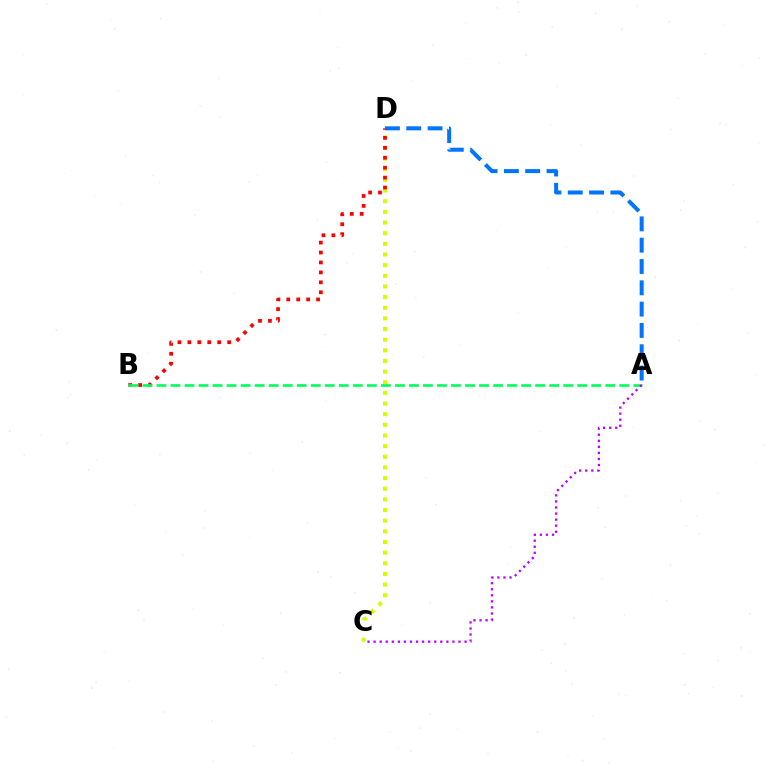{('C', 'D'): [{'color': '#d1ff00', 'line_style': 'dotted', 'thickness': 2.89}], ('B', 'D'): [{'color': '#ff0000', 'line_style': 'dotted', 'thickness': 2.7}], ('A', 'B'): [{'color': '#00ff5c', 'line_style': 'dashed', 'thickness': 1.91}], ('A', 'D'): [{'color': '#0074ff', 'line_style': 'dashed', 'thickness': 2.9}], ('A', 'C'): [{'color': '#b900ff', 'line_style': 'dotted', 'thickness': 1.65}]}